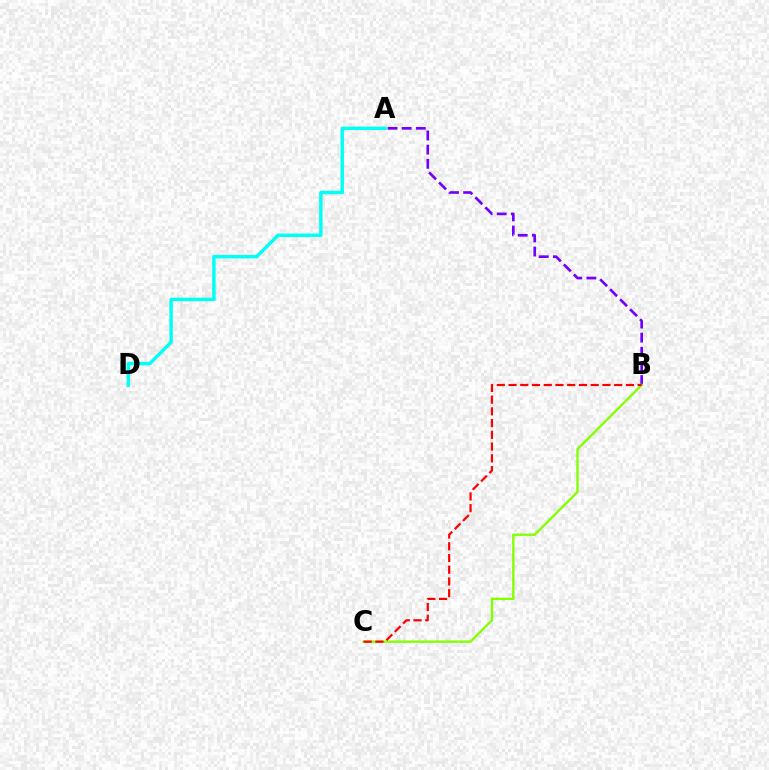{('A', 'D'): [{'color': '#00fff6', 'line_style': 'solid', 'thickness': 2.48}], ('A', 'B'): [{'color': '#7200ff', 'line_style': 'dashed', 'thickness': 1.92}], ('B', 'C'): [{'color': '#84ff00', 'line_style': 'solid', 'thickness': 1.69}, {'color': '#ff0000', 'line_style': 'dashed', 'thickness': 1.59}]}